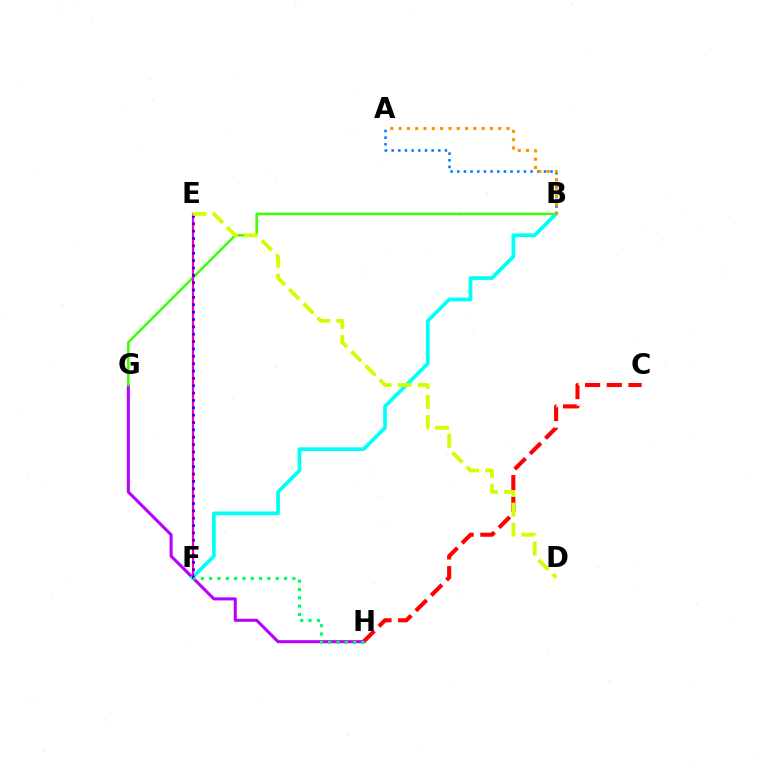{('A', 'B'): [{'color': '#0074ff', 'line_style': 'dotted', 'thickness': 1.81}, {'color': '#ff9400', 'line_style': 'dotted', 'thickness': 2.26}], ('C', 'H'): [{'color': '#ff0000', 'line_style': 'dashed', 'thickness': 2.95}], ('G', 'H'): [{'color': '#b900ff', 'line_style': 'solid', 'thickness': 2.2}], ('B', 'G'): [{'color': '#3dff00', 'line_style': 'solid', 'thickness': 1.81}], ('B', 'F'): [{'color': '#00fff6', 'line_style': 'solid', 'thickness': 2.67}], ('E', 'F'): [{'color': '#ff00ac', 'line_style': 'solid', 'thickness': 1.57}, {'color': '#2500ff', 'line_style': 'dotted', 'thickness': 2.0}], ('D', 'E'): [{'color': '#d1ff00', 'line_style': 'dashed', 'thickness': 2.73}], ('F', 'H'): [{'color': '#00ff5c', 'line_style': 'dotted', 'thickness': 2.26}]}